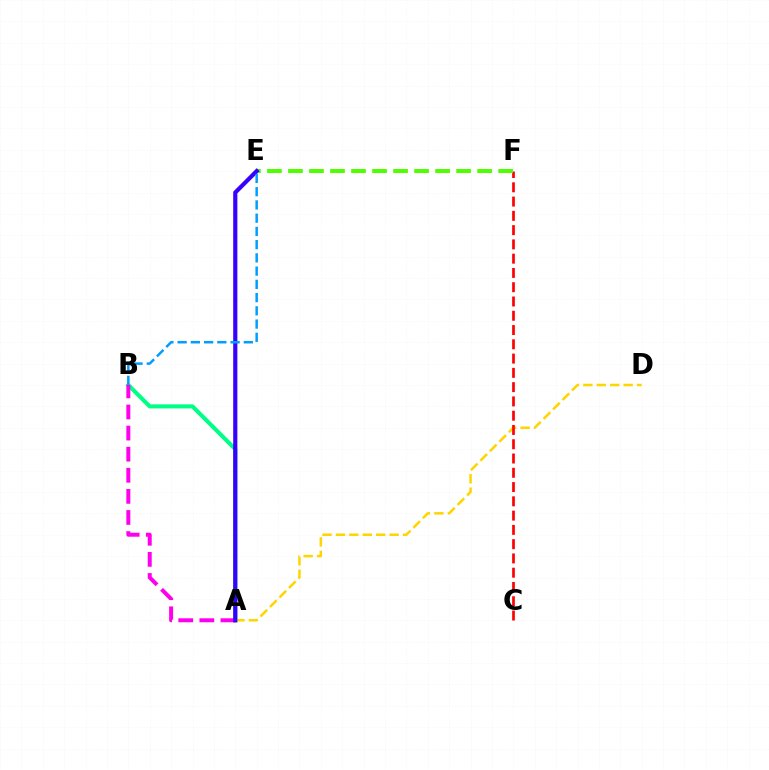{('A', 'B'): [{'color': '#00ff86', 'line_style': 'solid', 'thickness': 2.94}, {'color': '#ff00ed', 'line_style': 'dashed', 'thickness': 2.87}], ('A', 'D'): [{'color': '#ffd500', 'line_style': 'dashed', 'thickness': 1.82}], ('C', 'F'): [{'color': '#ff0000', 'line_style': 'dashed', 'thickness': 1.94}], ('E', 'F'): [{'color': '#4fff00', 'line_style': 'dashed', 'thickness': 2.86}], ('A', 'E'): [{'color': '#3700ff', 'line_style': 'solid', 'thickness': 3.0}], ('B', 'E'): [{'color': '#009eff', 'line_style': 'dashed', 'thickness': 1.8}]}